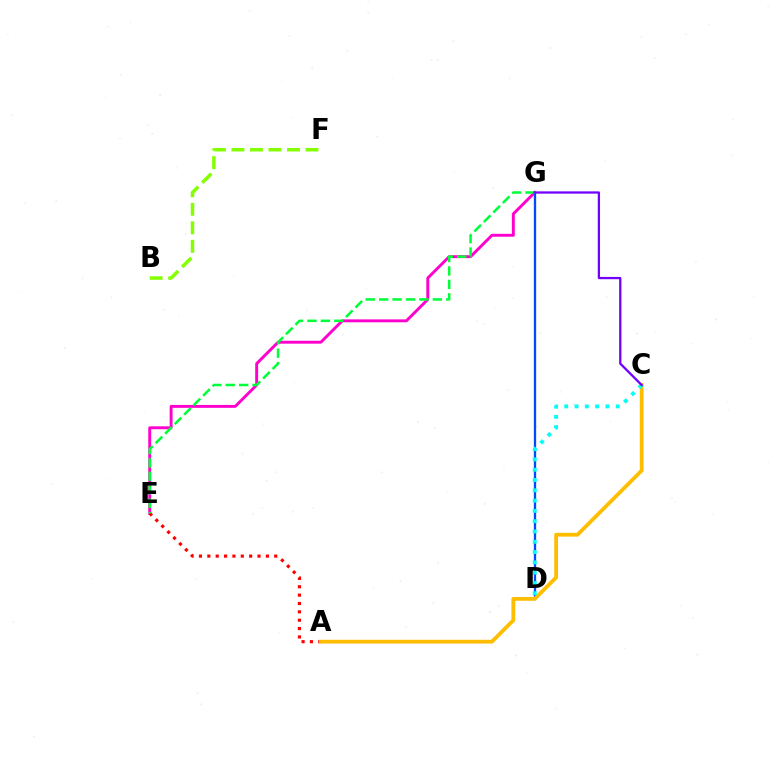{('E', 'G'): [{'color': '#ff00cf', 'line_style': 'solid', 'thickness': 2.1}, {'color': '#00ff39', 'line_style': 'dashed', 'thickness': 1.82}], ('D', 'G'): [{'color': '#004bff', 'line_style': 'solid', 'thickness': 1.66}], ('A', 'E'): [{'color': '#ff0000', 'line_style': 'dotted', 'thickness': 2.27}], ('A', 'C'): [{'color': '#ffbd00', 'line_style': 'solid', 'thickness': 2.73}], ('B', 'F'): [{'color': '#84ff00', 'line_style': 'dashed', 'thickness': 2.51}], ('C', 'D'): [{'color': '#00fff6', 'line_style': 'dotted', 'thickness': 2.8}], ('C', 'G'): [{'color': '#7200ff', 'line_style': 'solid', 'thickness': 1.64}]}